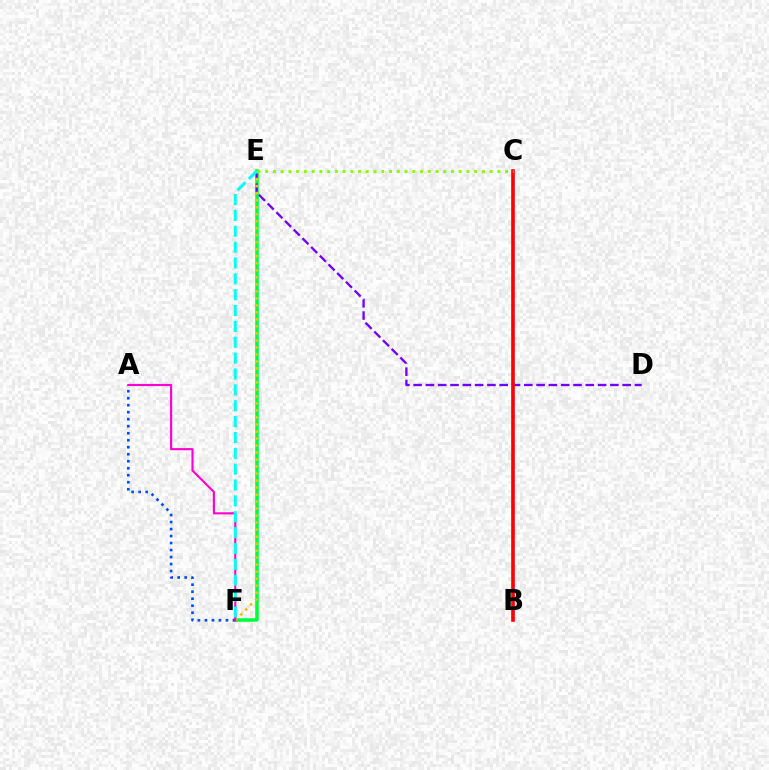{('E', 'F'): [{'color': '#00ff39', 'line_style': 'solid', 'thickness': 2.54}, {'color': '#ffbd00', 'line_style': 'dotted', 'thickness': 1.9}, {'color': '#00fff6', 'line_style': 'dashed', 'thickness': 2.15}], ('D', 'E'): [{'color': '#7200ff', 'line_style': 'dashed', 'thickness': 1.67}], ('A', 'F'): [{'color': '#004bff', 'line_style': 'dotted', 'thickness': 1.9}, {'color': '#ff00cf', 'line_style': 'solid', 'thickness': 1.53}], ('B', 'C'): [{'color': '#ff0000', 'line_style': 'solid', 'thickness': 2.62}], ('C', 'E'): [{'color': '#84ff00', 'line_style': 'dotted', 'thickness': 2.1}]}